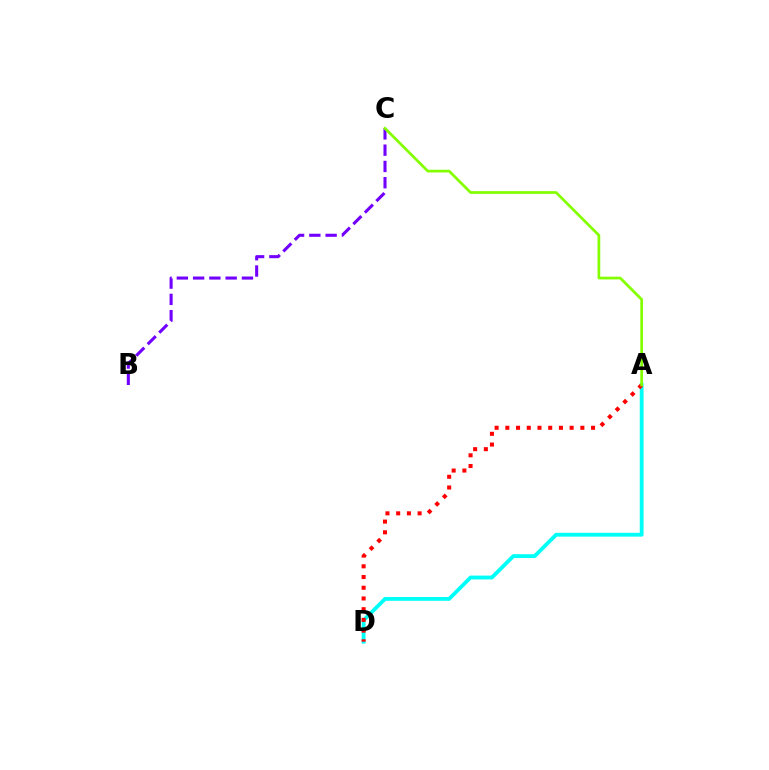{('B', 'C'): [{'color': '#7200ff', 'line_style': 'dashed', 'thickness': 2.21}], ('A', 'D'): [{'color': '#00fff6', 'line_style': 'solid', 'thickness': 2.75}, {'color': '#ff0000', 'line_style': 'dotted', 'thickness': 2.91}], ('A', 'C'): [{'color': '#84ff00', 'line_style': 'solid', 'thickness': 1.96}]}